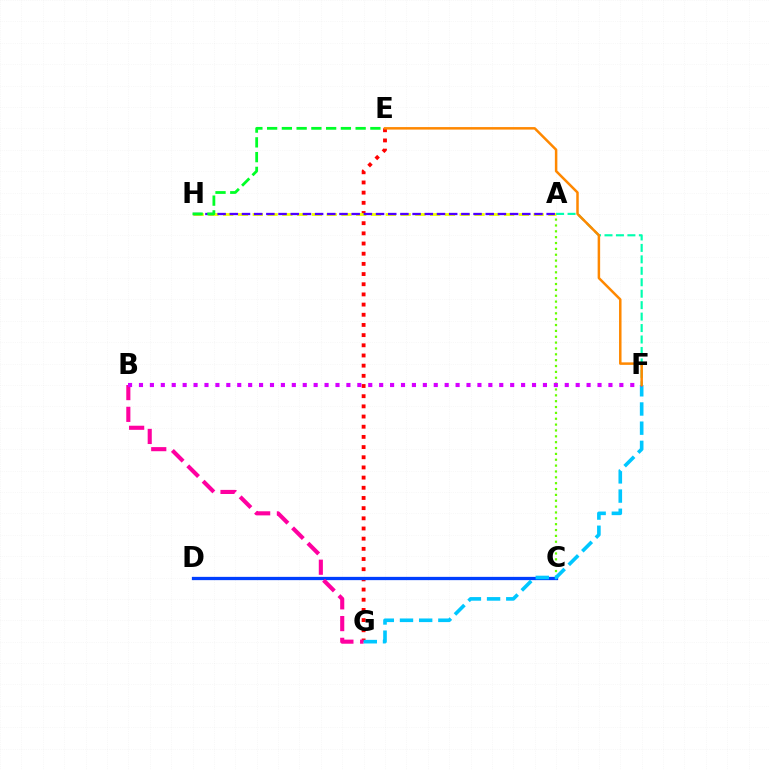{('E', 'G'): [{'color': '#ff0000', 'line_style': 'dotted', 'thickness': 2.77}], ('C', 'D'): [{'color': '#003fff', 'line_style': 'solid', 'thickness': 2.36}], ('A', 'C'): [{'color': '#66ff00', 'line_style': 'dotted', 'thickness': 1.59}], ('A', 'H'): [{'color': '#eeff00', 'line_style': 'dashed', 'thickness': 2.01}, {'color': '#4f00ff', 'line_style': 'dashed', 'thickness': 1.66}], ('A', 'F'): [{'color': '#00ffaf', 'line_style': 'dashed', 'thickness': 1.56}], ('B', 'G'): [{'color': '#ff00a0', 'line_style': 'dashed', 'thickness': 2.95}], ('F', 'G'): [{'color': '#00c7ff', 'line_style': 'dashed', 'thickness': 2.61}], ('B', 'F'): [{'color': '#d600ff', 'line_style': 'dotted', 'thickness': 2.97}], ('E', 'F'): [{'color': '#ff8800', 'line_style': 'solid', 'thickness': 1.8}], ('E', 'H'): [{'color': '#00ff27', 'line_style': 'dashed', 'thickness': 2.0}]}